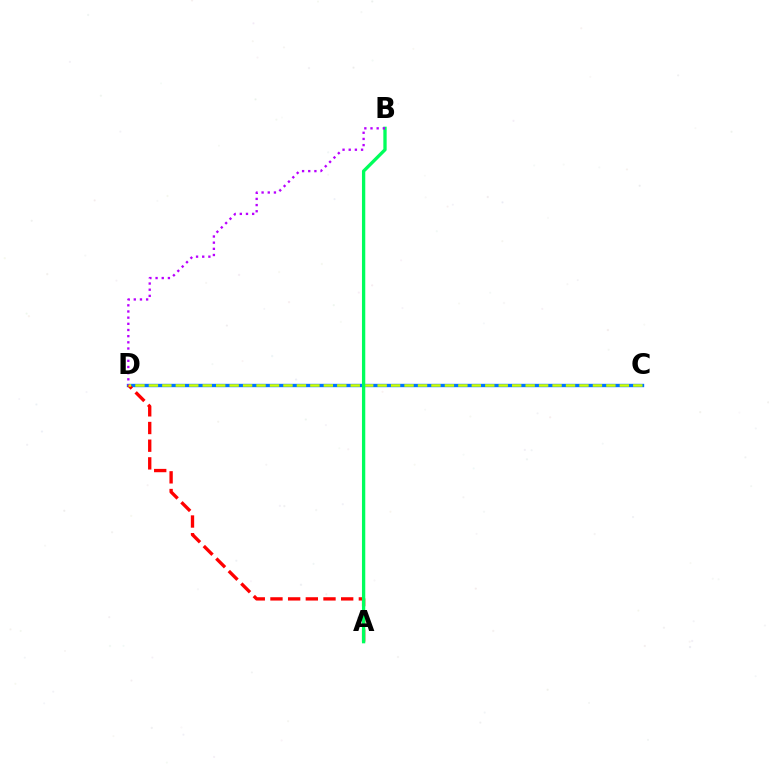{('C', 'D'): [{'color': '#0074ff', 'line_style': 'solid', 'thickness': 2.42}, {'color': '#d1ff00', 'line_style': 'dashed', 'thickness': 1.83}], ('A', 'D'): [{'color': '#ff0000', 'line_style': 'dashed', 'thickness': 2.4}], ('A', 'B'): [{'color': '#00ff5c', 'line_style': 'solid', 'thickness': 2.38}], ('B', 'D'): [{'color': '#b900ff', 'line_style': 'dotted', 'thickness': 1.68}]}